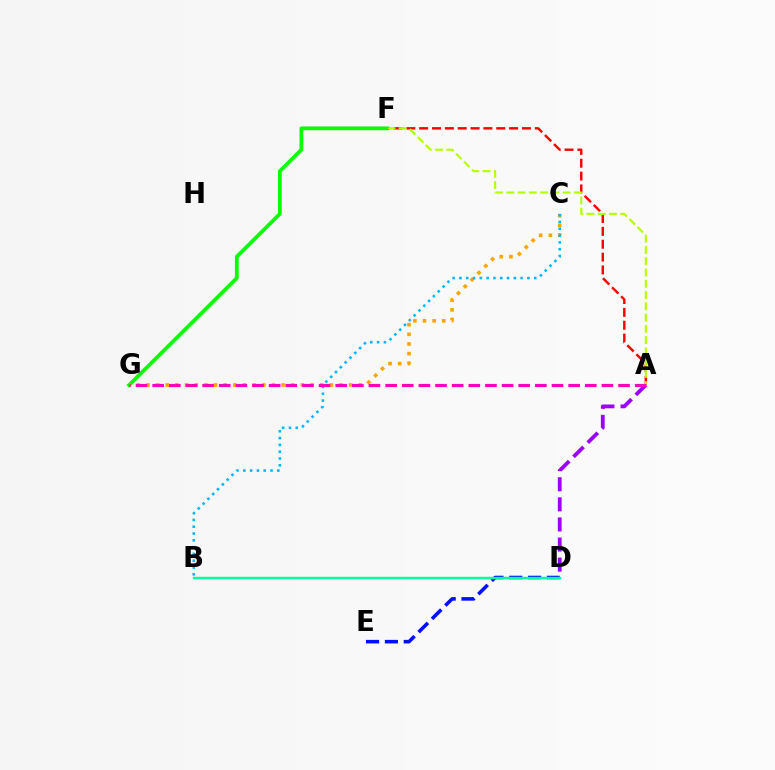{('F', 'G'): [{'color': '#08ff00', 'line_style': 'solid', 'thickness': 2.71}], ('A', 'F'): [{'color': '#ff0000', 'line_style': 'dashed', 'thickness': 1.75}, {'color': '#b3ff00', 'line_style': 'dashed', 'thickness': 1.53}], ('D', 'E'): [{'color': '#0010ff', 'line_style': 'dashed', 'thickness': 2.56}], ('C', 'G'): [{'color': '#ffa500', 'line_style': 'dotted', 'thickness': 2.62}], ('A', 'D'): [{'color': '#9b00ff', 'line_style': 'dashed', 'thickness': 2.73}], ('B', 'C'): [{'color': '#00b5ff', 'line_style': 'dotted', 'thickness': 1.85}], ('A', 'G'): [{'color': '#ff00bd', 'line_style': 'dashed', 'thickness': 2.26}], ('B', 'D'): [{'color': '#00ff9d', 'line_style': 'solid', 'thickness': 1.77}]}